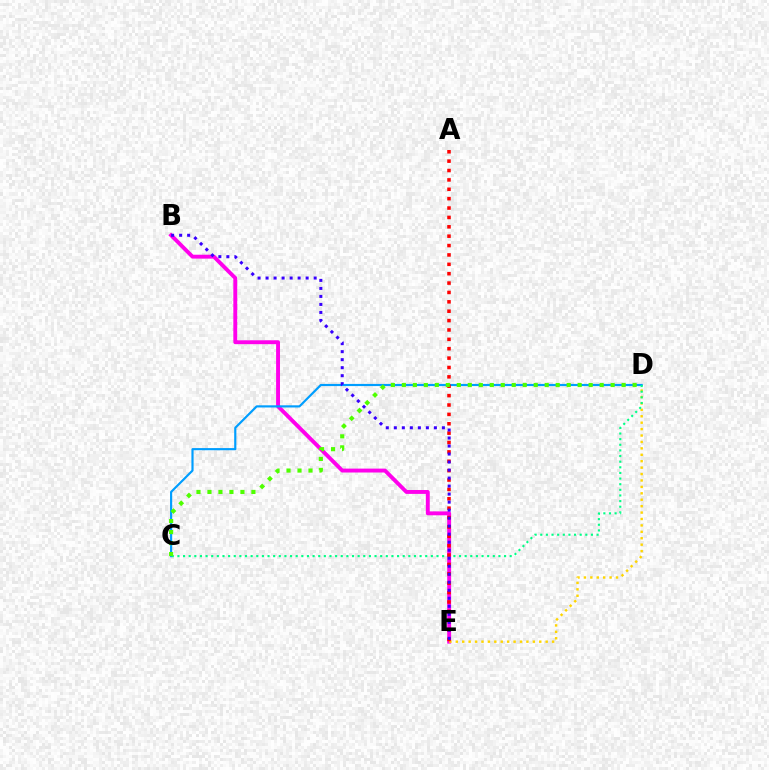{('B', 'E'): [{'color': '#ff00ed', 'line_style': 'solid', 'thickness': 2.81}, {'color': '#3700ff', 'line_style': 'dotted', 'thickness': 2.18}], ('D', 'E'): [{'color': '#ffd500', 'line_style': 'dotted', 'thickness': 1.74}], ('C', 'D'): [{'color': '#009eff', 'line_style': 'solid', 'thickness': 1.56}, {'color': '#00ff86', 'line_style': 'dotted', 'thickness': 1.53}, {'color': '#4fff00', 'line_style': 'dotted', 'thickness': 2.99}], ('A', 'E'): [{'color': '#ff0000', 'line_style': 'dotted', 'thickness': 2.55}]}